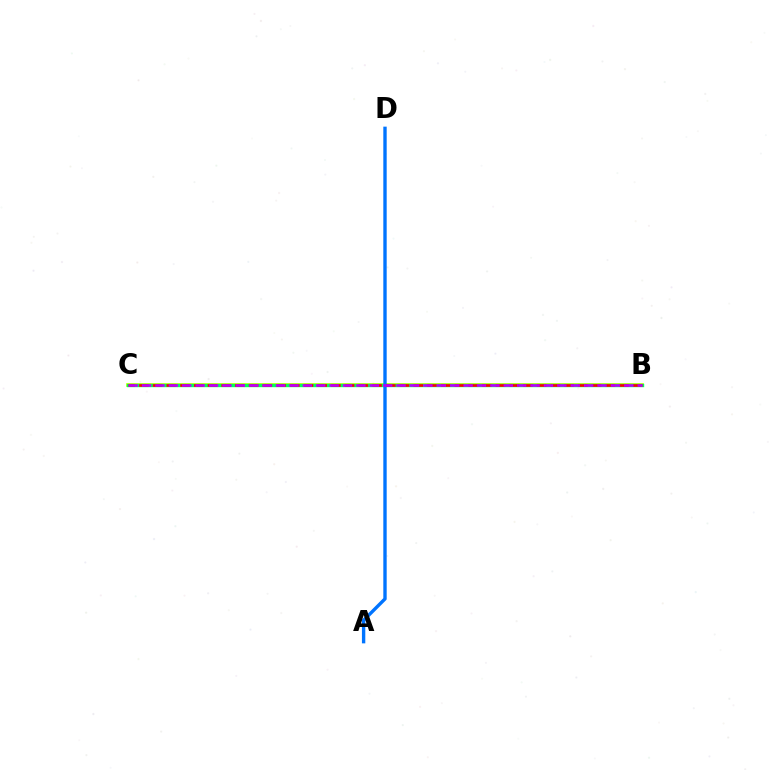{('B', 'C'): [{'color': '#d1ff00', 'line_style': 'solid', 'thickness': 2.65}, {'color': '#00ff5c', 'line_style': 'solid', 'thickness': 2.42}, {'color': '#ff0000', 'line_style': 'dashed', 'thickness': 1.86}, {'color': '#b900ff', 'line_style': 'dashed', 'thickness': 1.82}], ('A', 'D'): [{'color': '#0074ff', 'line_style': 'solid', 'thickness': 2.43}]}